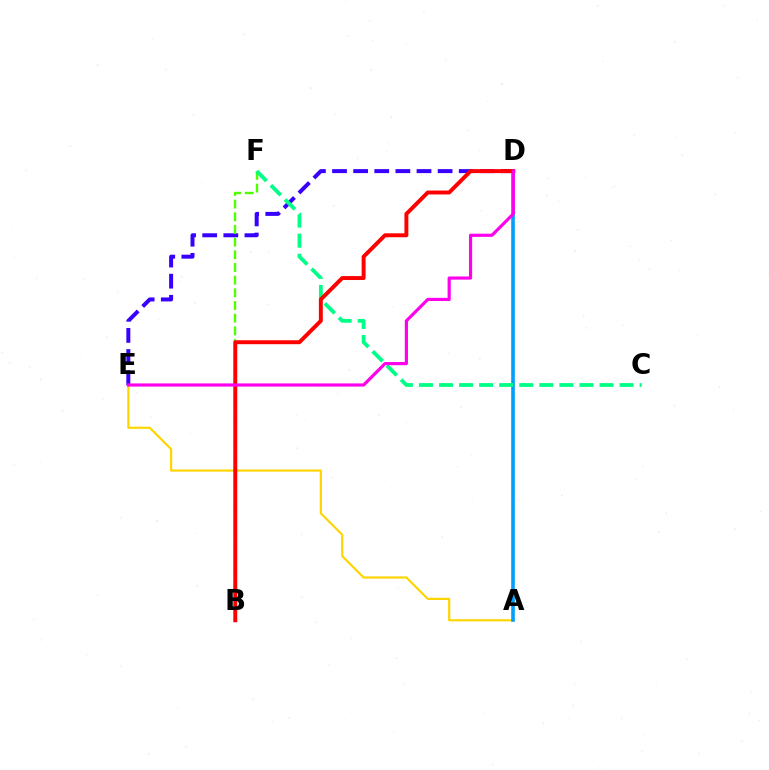{('D', 'E'): [{'color': '#3700ff', 'line_style': 'dashed', 'thickness': 2.87}, {'color': '#ff00ed', 'line_style': 'solid', 'thickness': 2.28}], ('B', 'F'): [{'color': '#4fff00', 'line_style': 'dashed', 'thickness': 1.72}], ('A', 'E'): [{'color': '#ffd500', 'line_style': 'solid', 'thickness': 1.56}], ('A', 'D'): [{'color': '#009eff', 'line_style': 'solid', 'thickness': 2.59}], ('C', 'F'): [{'color': '#00ff86', 'line_style': 'dashed', 'thickness': 2.73}], ('B', 'D'): [{'color': '#ff0000', 'line_style': 'solid', 'thickness': 2.84}]}